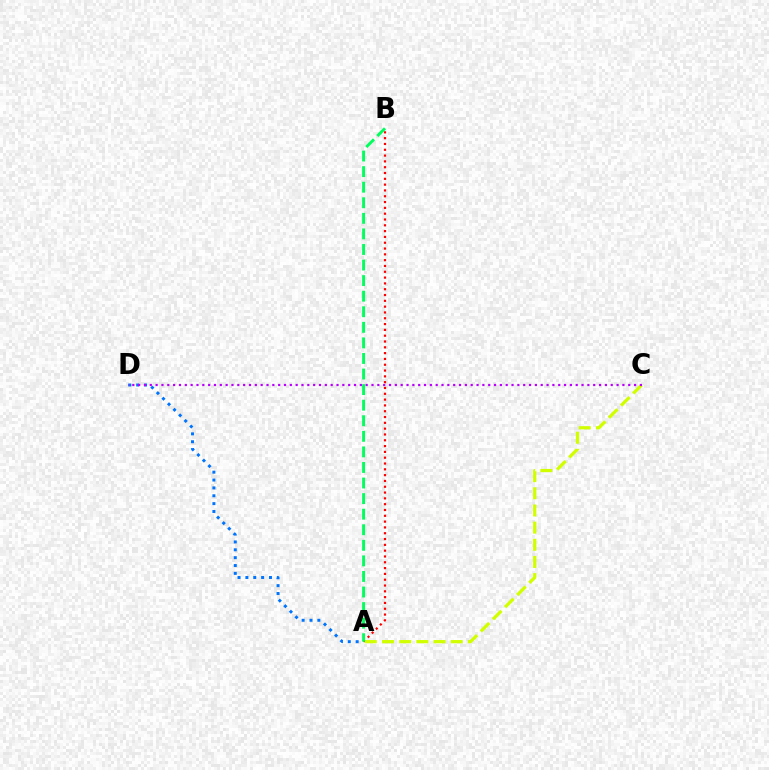{('A', 'B'): [{'color': '#ff0000', 'line_style': 'dotted', 'thickness': 1.58}, {'color': '#00ff5c', 'line_style': 'dashed', 'thickness': 2.12}], ('A', 'C'): [{'color': '#d1ff00', 'line_style': 'dashed', 'thickness': 2.33}], ('A', 'D'): [{'color': '#0074ff', 'line_style': 'dotted', 'thickness': 2.14}], ('C', 'D'): [{'color': '#b900ff', 'line_style': 'dotted', 'thickness': 1.59}]}